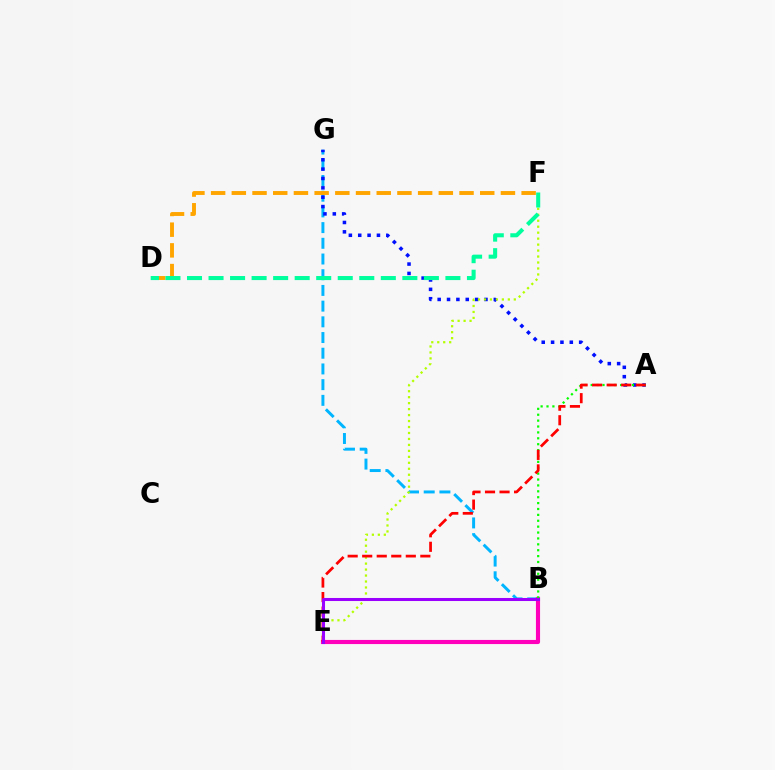{('B', 'G'): [{'color': '#00b5ff', 'line_style': 'dashed', 'thickness': 2.13}], ('A', 'G'): [{'color': '#0010ff', 'line_style': 'dotted', 'thickness': 2.54}], ('E', 'F'): [{'color': '#b3ff00', 'line_style': 'dotted', 'thickness': 1.62}], ('D', 'F'): [{'color': '#ffa500', 'line_style': 'dashed', 'thickness': 2.81}, {'color': '#00ff9d', 'line_style': 'dashed', 'thickness': 2.93}], ('B', 'E'): [{'color': '#ff00bd', 'line_style': 'solid', 'thickness': 2.97}, {'color': '#9b00ff', 'line_style': 'solid', 'thickness': 2.2}], ('A', 'B'): [{'color': '#08ff00', 'line_style': 'dotted', 'thickness': 1.6}], ('A', 'E'): [{'color': '#ff0000', 'line_style': 'dashed', 'thickness': 1.97}]}